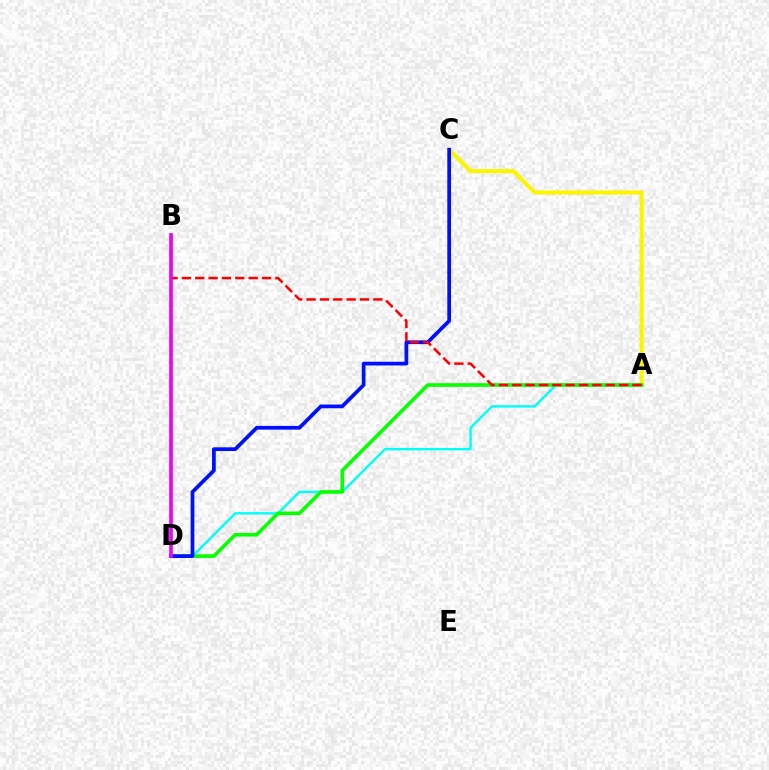{('A', 'D'): [{'color': '#00fff6', 'line_style': 'solid', 'thickness': 1.72}, {'color': '#08ff00', 'line_style': 'solid', 'thickness': 2.62}], ('A', 'C'): [{'color': '#fcf500', 'line_style': 'solid', 'thickness': 2.94}], ('C', 'D'): [{'color': '#0010ff', 'line_style': 'solid', 'thickness': 2.69}], ('A', 'B'): [{'color': '#ff0000', 'line_style': 'dashed', 'thickness': 1.81}], ('B', 'D'): [{'color': '#ee00ff', 'line_style': 'solid', 'thickness': 2.63}]}